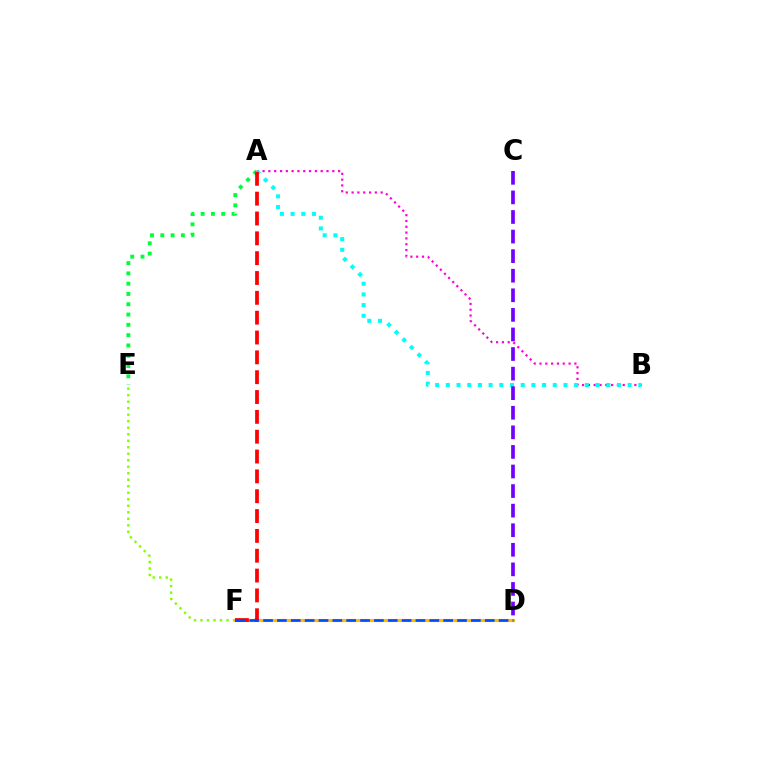{('E', 'F'): [{'color': '#84ff00', 'line_style': 'dotted', 'thickness': 1.77}], ('A', 'B'): [{'color': '#ff00cf', 'line_style': 'dotted', 'thickness': 1.58}, {'color': '#00fff6', 'line_style': 'dotted', 'thickness': 2.91}], ('A', 'E'): [{'color': '#00ff39', 'line_style': 'dotted', 'thickness': 2.8}], ('D', 'F'): [{'color': '#ffbd00', 'line_style': 'solid', 'thickness': 2.26}, {'color': '#004bff', 'line_style': 'dashed', 'thickness': 1.88}], ('A', 'F'): [{'color': '#ff0000', 'line_style': 'dashed', 'thickness': 2.69}], ('C', 'D'): [{'color': '#7200ff', 'line_style': 'dashed', 'thickness': 2.66}]}